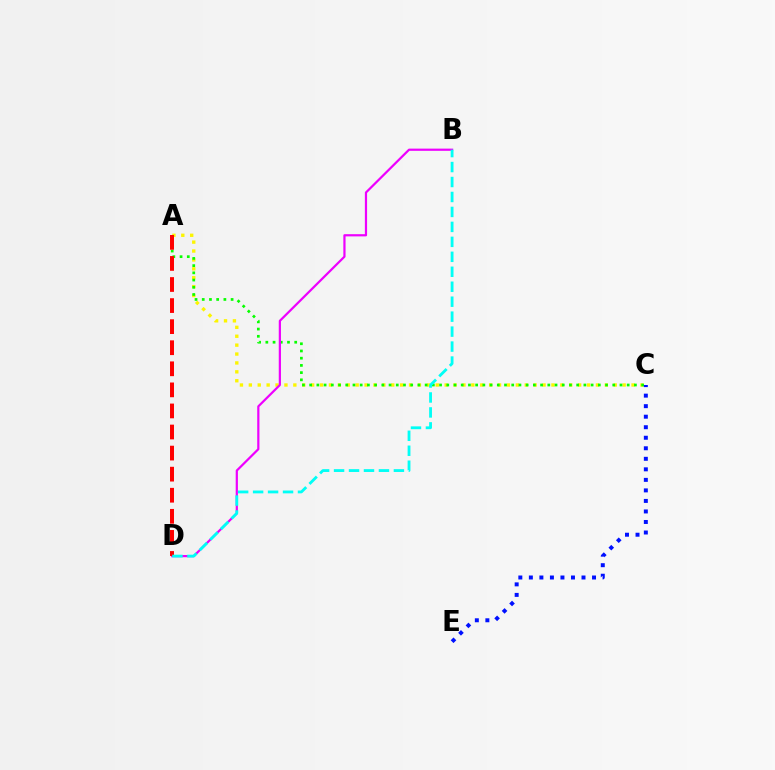{('A', 'C'): [{'color': '#fcf500', 'line_style': 'dotted', 'thickness': 2.42}, {'color': '#08ff00', 'line_style': 'dotted', 'thickness': 1.96}], ('B', 'D'): [{'color': '#ee00ff', 'line_style': 'solid', 'thickness': 1.59}, {'color': '#00fff6', 'line_style': 'dashed', 'thickness': 2.03}], ('C', 'E'): [{'color': '#0010ff', 'line_style': 'dotted', 'thickness': 2.86}], ('A', 'D'): [{'color': '#ff0000', 'line_style': 'dashed', 'thickness': 2.86}]}